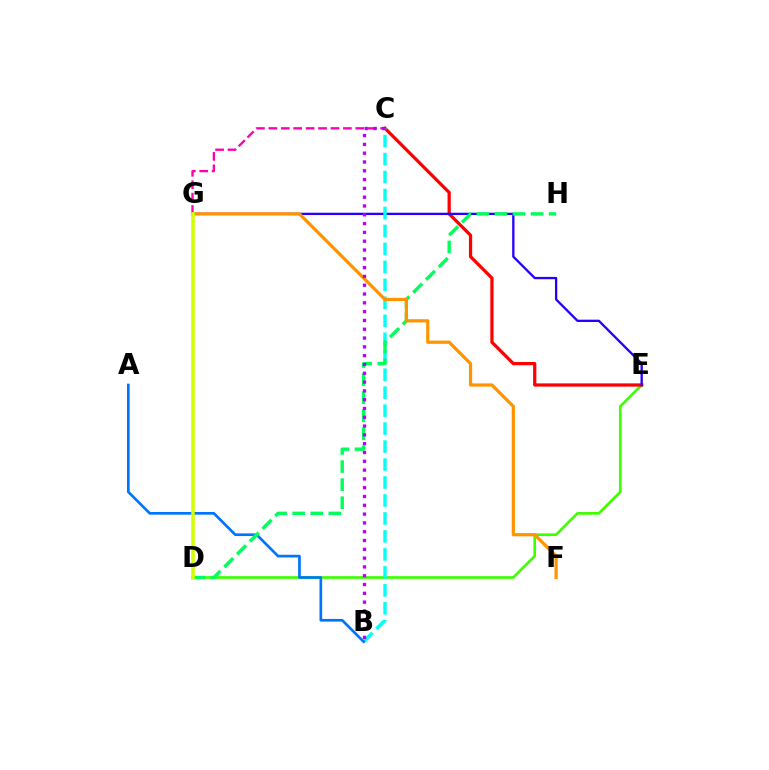{('D', 'E'): [{'color': '#3dff00', 'line_style': 'solid', 'thickness': 1.93}], ('C', 'E'): [{'color': '#ff0000', 'line_style': 'solid', 'thickness': 2.33}], ('C', 'G'): [{'color': '#ff00ac', 'line_style': 'dashed', 'thickness': 1.69}], ('E', 'G'): [{'color': '#2500ff', 'line_style': 'solid', 'thickness': 1.66}], ('B', 'C'): [{'color': '#00fff6', 'line_style': 'dashed', 'thickness': 2.44}, {'color': '#b900ff', 'line_style': 'dotted', 'thickness': 2.39}], ('A', 'B'): [{'color': '#0074ff', 'line_style': 'solid', 'thickness': 1.93}], ('D', 'H'): [{'color': '#00ff5c', 'line_style': 'dashed', 'thickness': 2.45}], ('F', 'G'): [{'color': '#ff9400', 'line_style': 'solid', 'thickness': 2.32}], ('D', 'G'): [{'color': '#d1ff00', 'line_style': 'solid', 'thickness': 2.56}]}